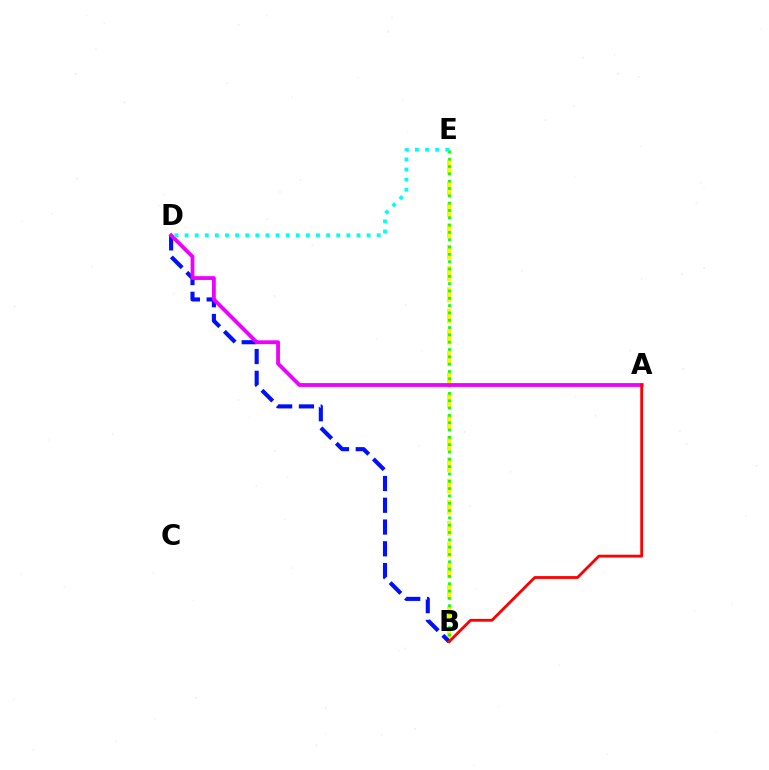{('B', 'E'): [{'color': '#fcf500', 'line_style': 'dashed', 'thickness': 2.89}, {'color': '#08ff00', 'line_style': 'dotted', 'thickness': 1.99}], ('B', 'D'): [{'color': '#0010ff', 'line_style': 'dashed', 'thickness': 2.96}], ('A', 'D'): [{'color': '#ee00ff', 'line_style': 'solid', 'thickness': 2.74}], ('A', 'B'): [{'color': '#ff0000', 'line_style': 'solid', 'thickness': 2.02}], ('D', 'E'): [{'color': '#00fff6', 'line_style': 'dotted', 'thickness': 2.75}]}